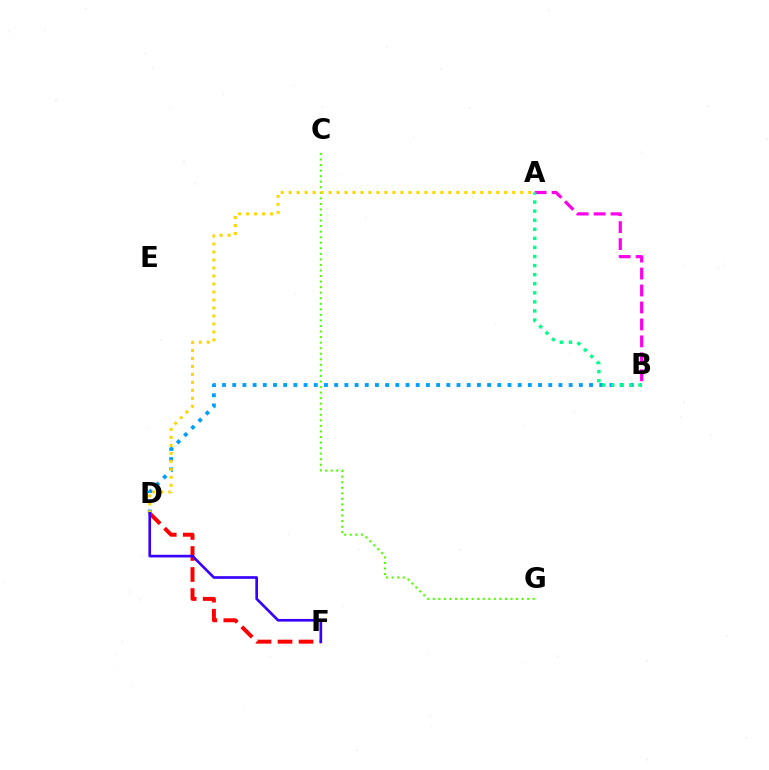{('B', 'D'): [{'color': '#009eff', 'line_style': 'dotted', 'thickness': 2.77}], ('D', 'F'): [{'color': '#ff0000', 'line_style': 'dashed', 'thickness': 2.86}, {'color': '#3700ff', 'line_style': 'solid', 'thickness': 1.92}], ('C', 'G'): [{'color': '#4fff00', 'line_style': 'dotted', 'thickness': 1.51}], ('A', 'D'): [{'color': '#ffd500', 'line_style': 'dotted', 'thickness': 2.17}], ('A', 'B'): [{'color': '#ff00ed', 'line_style': 'dashed', 'thickness': 2.3}, {'color': '#00ff86', 'line_style': 'dotted', 'thickness': 2.46}]}